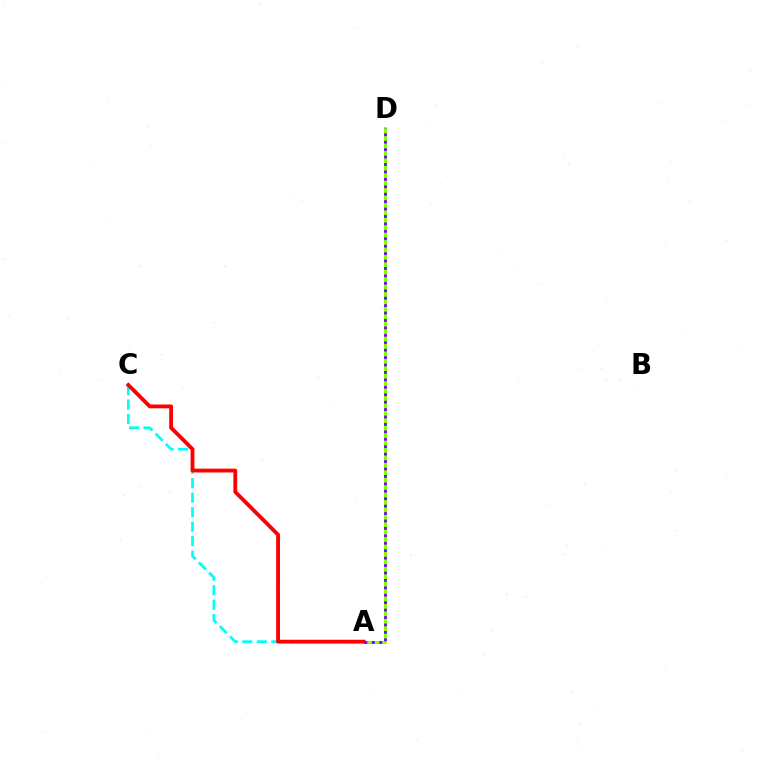{('A', 'C'): [{'color': '#00fff6', 'line_style': 'dashed', 'thickness': 1.97}, {'color': '#ff0000', 'line_style': 'solid', 'thickness': 2.75}], ('A', 'D'): [{'color': '#84ff00', 'line_style': 'solid', 'thickness': 2.14}, {'color': '#7200ff', 'line_style': 'dotted', 'thickness': 2.02}]}